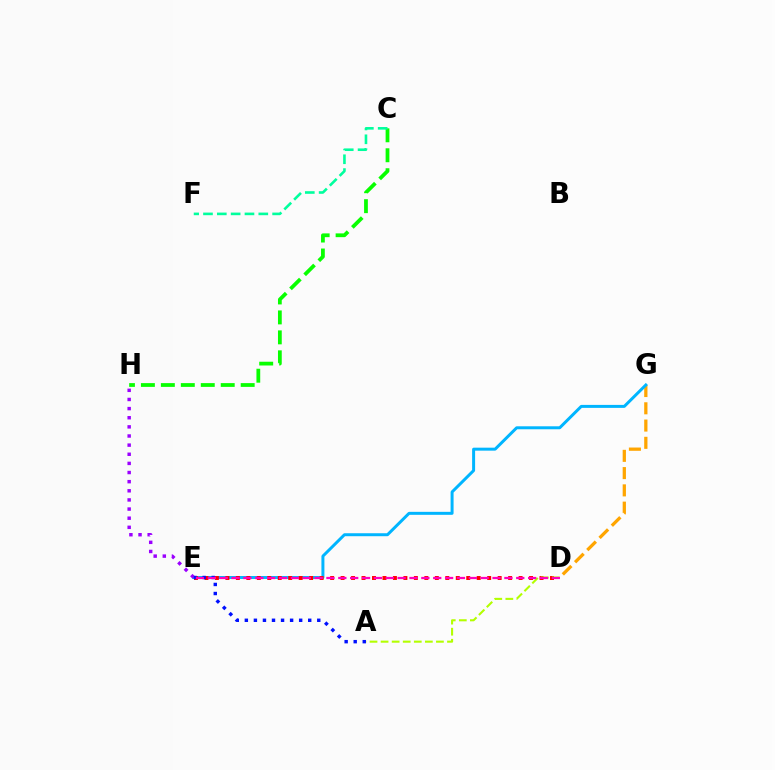{('D', 'G'): [{'color': '#ffa500', 'line_style': 'dashed', 'thickness': 2.35}], ('E', 'G'): [{'color': '#00b5ff', 'line_style': 'solid', 'thickness': 2.14}], ('E', 'H'): [{'color': '#9b00ff', 'line_style': 'dotted', 'thickness': 2.48}], ('D', 'E'): [{'color': '#ff0000', 'line_style': 'dotted', 'thickness': 2.85}, {'color': '#ff00bd', 'line_style': 'dashed', 'thickness': 1.61}], ('C', 'H'): [{'color': '#08ff00', 'line_style': 'dashed', 'thickness': 2.71}], ('A', 'D'): [{'color': '#b3ff00', 'line_style': 'dashed', 'thickness': 1.5}], ('A', 'E'): [{'color': '#0010ff', 'line_style': 'dotted', 'thickness': 2.46}], ('C', 'F'): [{'color': '#00ff9d', 'line_style': 'dashed', 'thickness': 1.88}]}